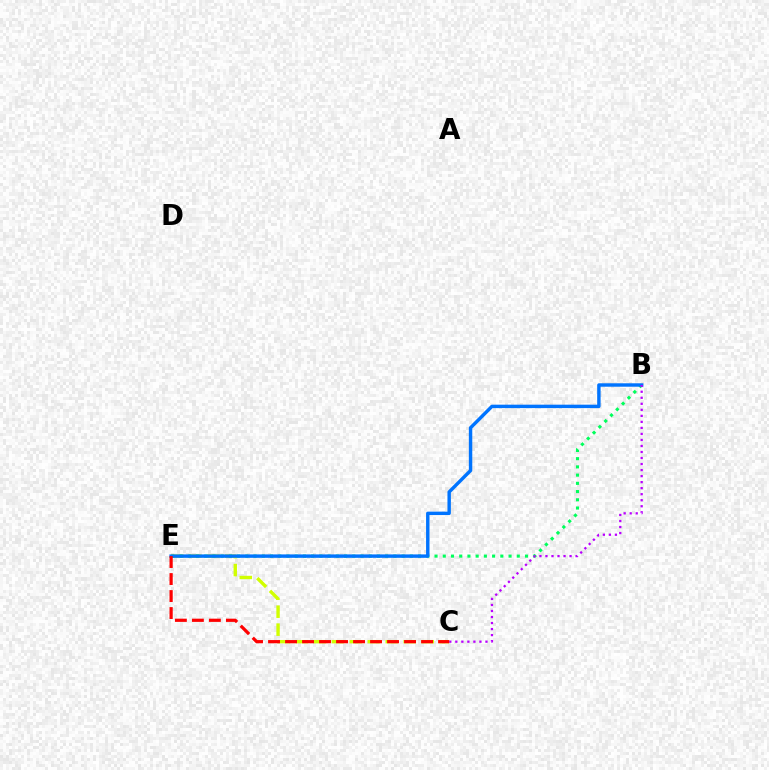{('C', 'E'): [{'color': '#d1ff00', 'line_style': 'dashed', 'thickness': 2.44}, {'color': '#ff0000', 'line_style': 'dashed', 'thickness': 2.31}], ('B', 'E'): [{'color': '#00ff5c', 'line_style': 'dotted', 'thickness': 2.23}, {'color': '#0074ff', 'line_style': 'solid', 'thickness': 2.47}], ('B', 'C'): [{'color': '#b900ff', 'line_style': 'dotted', 'thickness': 1.64}]}